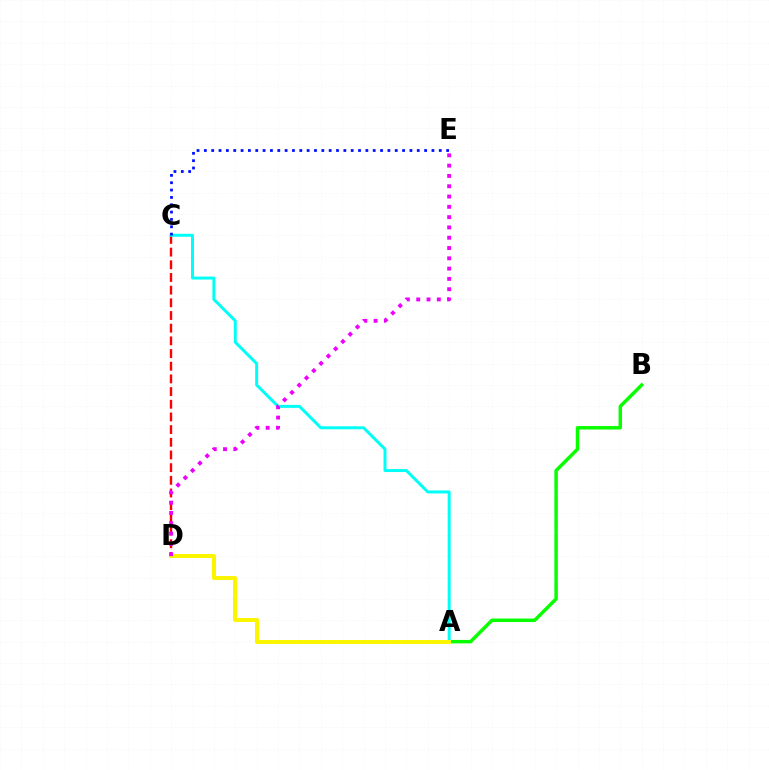{('C', 'D'): [{'color': '#ff0000', 'line_style': 'dashed', 'thickness': 1.72}], ('A', 'C'): [{'color': '#00fff6', 'line_style': 'solid', 'thickness': 2.14}], ('A', 'B'): [{'color': '#08ff00', 'line_style': 'solid', 'thickness': 2.49}], ('A', 'D'): [{'color': '#fcf500', 'line_style': 'solid', 'thickness': 2.9}], ('D', 'E'): [{'color': '#ee00ff', 'line_style': 'dotted', 'thickness': 2.8}], ('C', 'E'): [{'color': '#0010ff', 'line_style': 'dotted', 'thickness': 1.99}]}